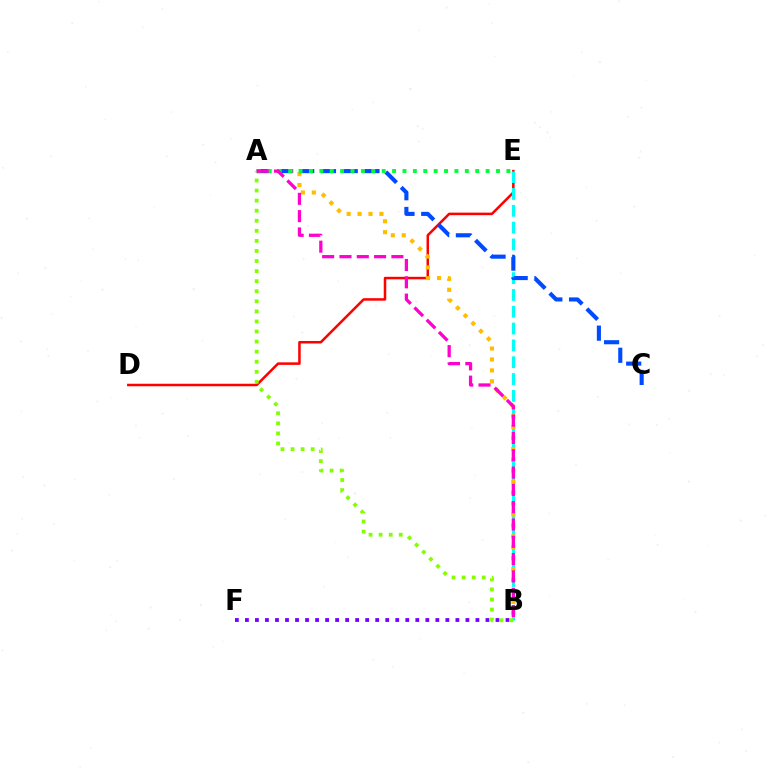{('B', 'F'): [{'color': '#7200ff', 'line_style': 'dotted', 'thickness': 2.72}], ('D', 'E'): [{'color': '#ff0000', 'line_style': 'solid', 'thickness': 1.81}], ('B', 'E'): [{'color': '#00fff6', 'line_style': 'dashed', 'thickness': 2.29}], ('A', 'B'): [{'color': '#ffbd00', 'line_style': 'dotted', 'thickness': 2.97}, {'color': '#84ff00', 'line_style': 'dotted', 'thickness': 2.74}, {'color': '#ff00cf', 'line_style': 'dashed', 'thickness': 2.35}], ('A', 'C'): [{'color': '#004bff', 'line_style': 'dashed', 'thickness': 2.96}], ('A', 'E'): [{'color': '#00ff39', 'line_style': 'dotted', 'thickness': 2.82}]}